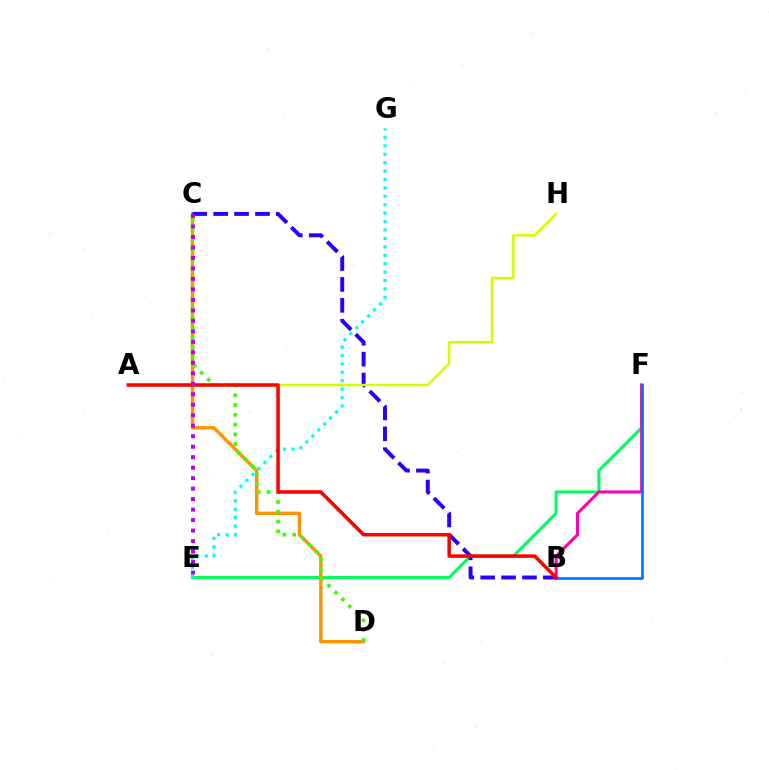{('E', 'F'): [{'color': '#00ff5c', 'line_style': 'solid', 'thickness': 2.21}], ('C', 'D'): [{'color': '#ff9400', 'line_style': 'solid', 'thickness': 2.47}, {'color': '#3dff00', 'line_style': 'dotted', 'thickness': 2.66}], ('B', 'C'): [{'color': '#2500ff', 'line_style': 'dashed', 'thickness': 2.84}], ('B', 'F'): [{'color': '#ff00ac', 'line_style': 'solid', 'thickness': 2.19}, {'color': '#0074ff', 'line_style': 'solid', 'thickness': 1.93}], ('E', 'G'): [{'color': '#00fff6', 'line_style': 'dotted', 'thickness': 2.29}], ('A', 'H'): [{'color': '#d1ff00', 'line_style': 'solid', 'thickness': 1.81}], ('A', 'B'): [{'color': '#ff0000', 'line_style': 'solid', 'thickness': 2.54}], ('C', 'E'): [{'color': '#b900ff', 'line_style': 'dotted', 'thickness': 2.85}]}